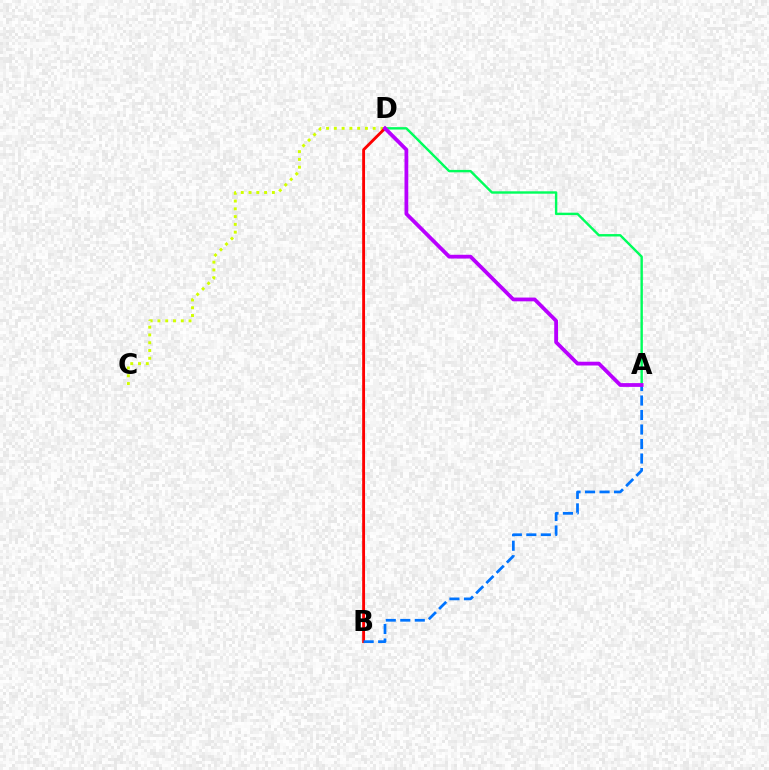{('A', 'D'): [{'color': '#00ff5c', 'line_style': 'solid', 'thickness': 1.73}, {'color': '#b900ff', 'line_style': 'solid', 'thickness': 2.72}], ('C', 'D'): [{'color': '#d1ff00', 'line_style': 'dotted', 'thickness': 2.11}], ('B', 'D'): [{'color': '#ff0000', 'line_style': 'solid', 'thickness': 2.06}], ('A', 'B'): [{'color': '#0074ff', 'line_style': 'dashed', 'thickness': 1.97}]}